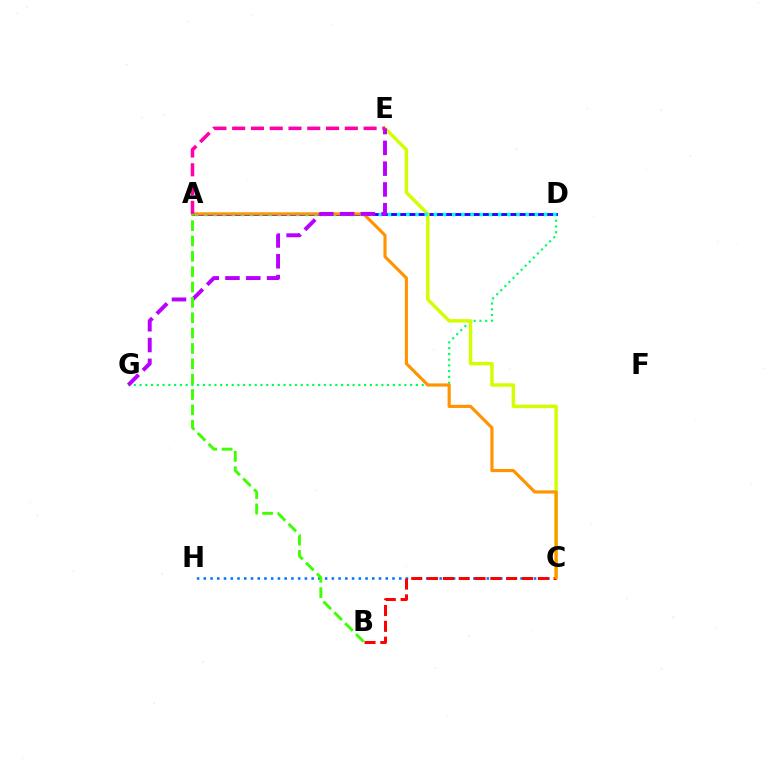{('D', 'G'): [{'color': '#00ff5c', 'line_style': 'dotted', 'thickness': 1.56}], ('A', 'D'): [{'color': '#2500ff', 'line_style': 'solid', 'thickness': 2.05}, {'color': '#00fff6', 'line_style': 'dotted', 'thickness': 2.5}], ('C', 'H'): [{'color': '#0074ff', 'line_style': 'dotted', 'thickness': 1.83}], ('C', 'E'): [{'color': '#d1ff00', 'line_style': 'solid', 'thickness': 2.48}], ('B', 'C'): [{'color': '#ff0000', 'line_style': 'dashed', 'thickness': 2.15}], ('A', 'C'): [{'color': '#ff9400', 'line_style': 'solid', 'thickness': 2.27}], ('E', 'G'): [{'color': '#b900ff', 'line_style': 'dashed', 'thickness': 2.82}], ('A', 'B'): [{'color': '#3dff00', 'line_style': 'dashed', 'thickness': 2.09}], ('A', 'E'): [{'color': '#ff00ac', 'line_style': 'dashed', 'thickness': 2.55}]}